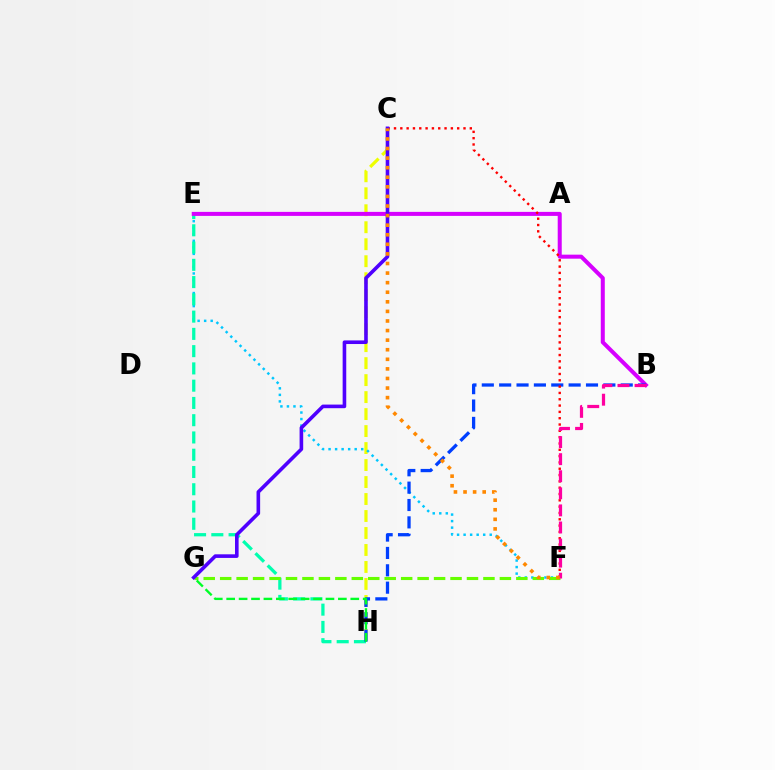{('C', 'H'): [{'color': '#eeff00', 'line_style': 'dashed', 'thickness': 2.31}], ('E', 'F'): [{'color': '#00c7ff', 'line_style': 'dotted', 'thickness': 1.77}], ('E', 'H'): [{'color': '#00ffaf', 'line_style': 'dashed', 'thickness': 2.35}], ('F', 'G'): [{'color': '#66ff00', 'line_style': 'dashed', 'thickness': 2.24}], ('B', 'E'): [{'color': '#d600ff', 'line_style': 'solid', 'thickness': 2.89}], ('B', 'H'): [{'color': '#003fff', 'line_style': 'dashed', 'thickness': 2.36}], ('G', 'H'): [{'color': '#00ff27', 'line_style': 'dashed', 'thickness': 1.69}], ('C', 'F'): [{'color': '#ff0000', 'line_style': 'dotted', 'thickness': 1.72}, {'color': '#ff8800', 'line_style': 'dotted', 'thickness': 2.6}], ('C', 'G'): [{'color': '#4f00ff', 'line_style': 'solid', 'thickness': 2.6}], ('B', 'F'): [{'color': '#ff00a0', 'line_style': 'dashed', 'thickness': 2.32}]}